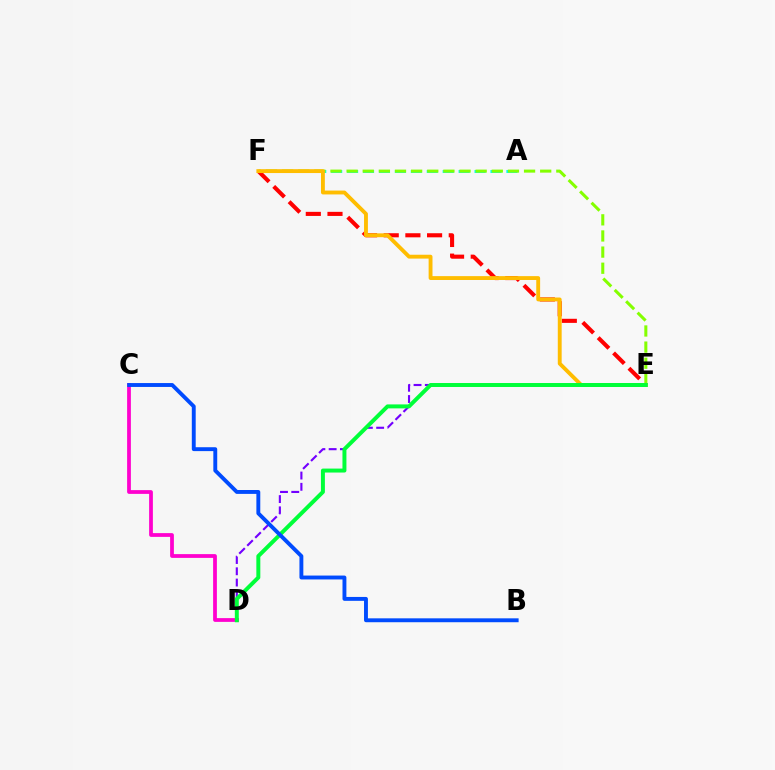{('A', 'F'): [{'color': '#00fff6', 'line_style': 'dashed', 'thickness': 2.16}], ('E', 'F'): [{'color': '#ff0000', 'line_style': 'dashed', 'thickness': 2.95}, {'color': '#84ff00', 'line_style': 'dashed', 'thickness': 2.19}, {'color': '#ffbd00', 'line_style': 'solid', 'thickness': 2.78}], ('C', 'D'): [{'color': '#ff00cf', 'line_style': 'solid', 'thickness': 2.7}], ('D', 'E'): [{'color': '#7200ff', 'line_style': 'dashed', 'thickness': 1.53}, {'color': '#00ff39', 'line_style': 'solid', 'thickness': 2.85}], ('B', 'C'): [{'color': '#004bff', 'line_style': 'solid', 'thickness': 2.8}]}